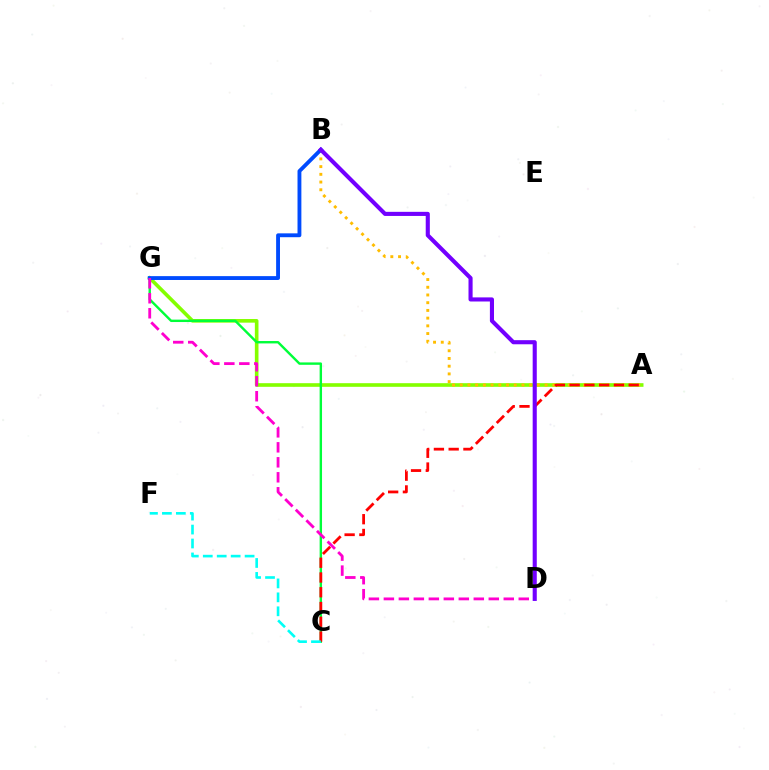{('A', 'G'): [{'color': '#84ff00', 'line_style': 'solid', 'thickness': 2.61}], ('C', 'G'): [{'color': '#00ff39', 'line_style': 'solid', 'thickness': 1.73}], ('A', 'B'): [{'color': '#ffbd00', 'line_style': 'dotted', 'thickness': 2.1}], ('A', 'C'): [{'color': '#ff0000', 'line_style': 'dashed', 'thickness': 2.0}], ('C', 'F'): [{'color': '#00fff6', 'line_style': 'dashed', 'thickness': 1.89}], ('B', 'G'): [{'color': '#004bff', 'line_style': 'solid', 'thickness': 2.78}], ('D', 'G'): [{'color': '#ff00cf', 'line_style': 'dashed', 'thickness': 2.04}], ('B', 'D'): [{'color': '#7200ff', 'line_style': 'solid', 'thickness': 2.95}]}